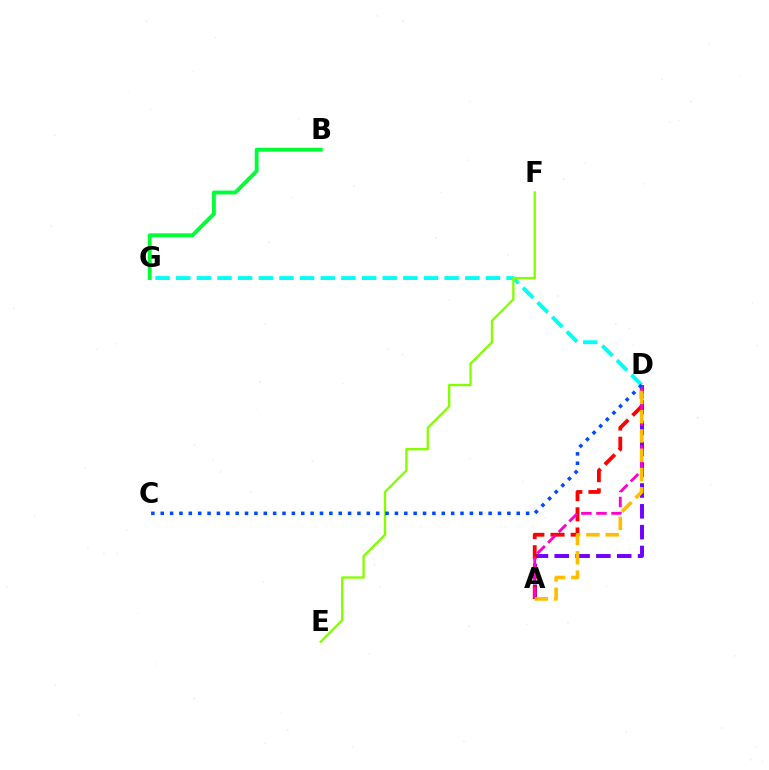{('A', 'D'): [{'color': '#7200ff', 'line_style': 'dashed', 'thickness': 2.83}, {'color': '#ff0000', 'line_style': 'dashed', 'thickness': 2.74}, {'color': '#ff00cf', 'line_style': 'dashed', 'thickness': 2.05}, {'color': '#ffbd00', 'line_style': 'dashed', 'thickness': 2.62}], ('D', 'G'): [{'color': '#00fff6', 'line_style': 'dashed', 'thickness': 2.8}], ('E', 'F'): [{'color': '#84ff00', 'line_style': 'solid', 'thickness': 1.68}], ('B', 'G'): [{'color': '#00ff39', 'line_style': 'solid', 'thickness': 2.8}], ('C', 'D'): [{'color': '#004bff', 'line_style': 'dotted', 'thickness': 2.55}]}